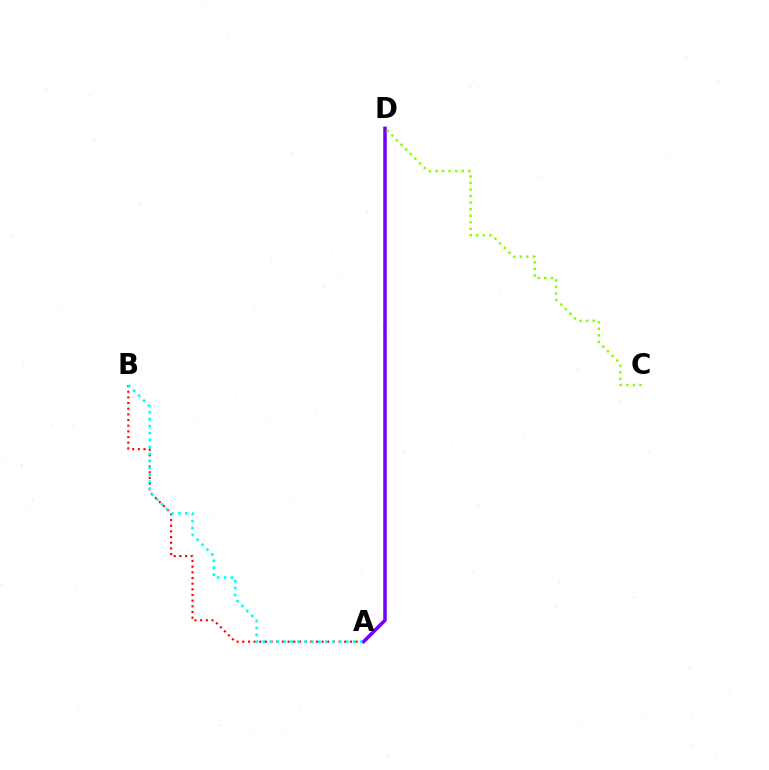{('A', 'B'): [{'color': '#ff0000', 'line_style': 'dotted', 'thickness': 1.54}, {'color': '#00fff6', 'line_style': 'dotted', 'thickness': 1.89}], ('A', 'D'): [{'color': '#7200ff', 'line_style': 'solid', 'thickness': 2.54}], ('C', 'D'): [{'color': '#84ff00', 'line_style': 'dotted', 'thickness': 1.78}]}